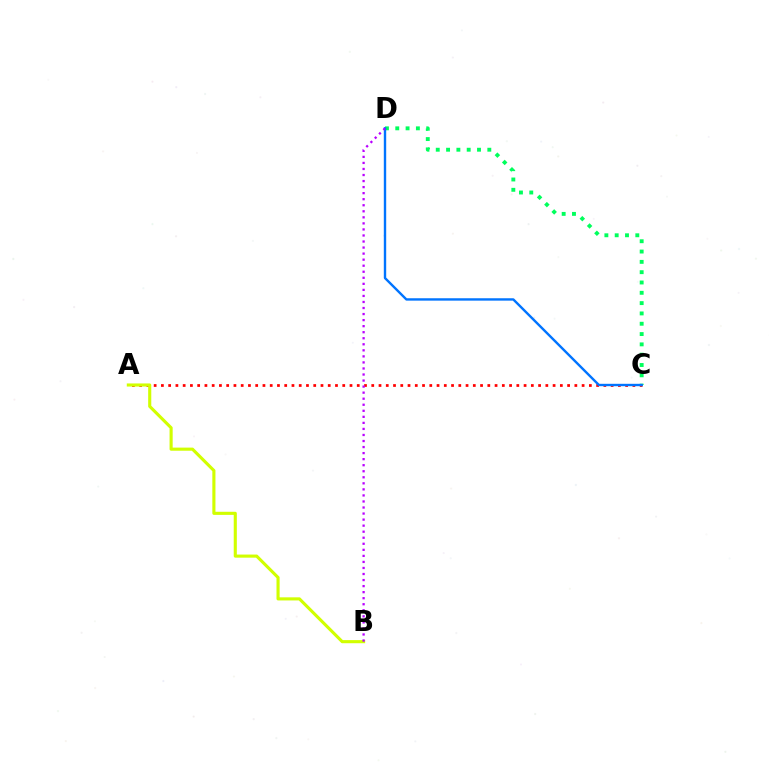{('A', 'C'): [{'color': '#ff0000', 'line_style': 'dotted', 'thickness': 1.97}], ('C', 'D'): [{'color': '#00ff5c', 'line_style': 'dotted', 'thickness': 2.8}, {'color': '#0074ff', 'line_style': 'solid', 'thickness': 1.72}], ('A', 'B'): [{'color': '#d1ff00', 'line_style': 'solid', 'thickness': 2.24}], ('B', 'D'): [{'color': '#b900ff', 'line_style': 'dotted', 'thickness': 1.64}]}